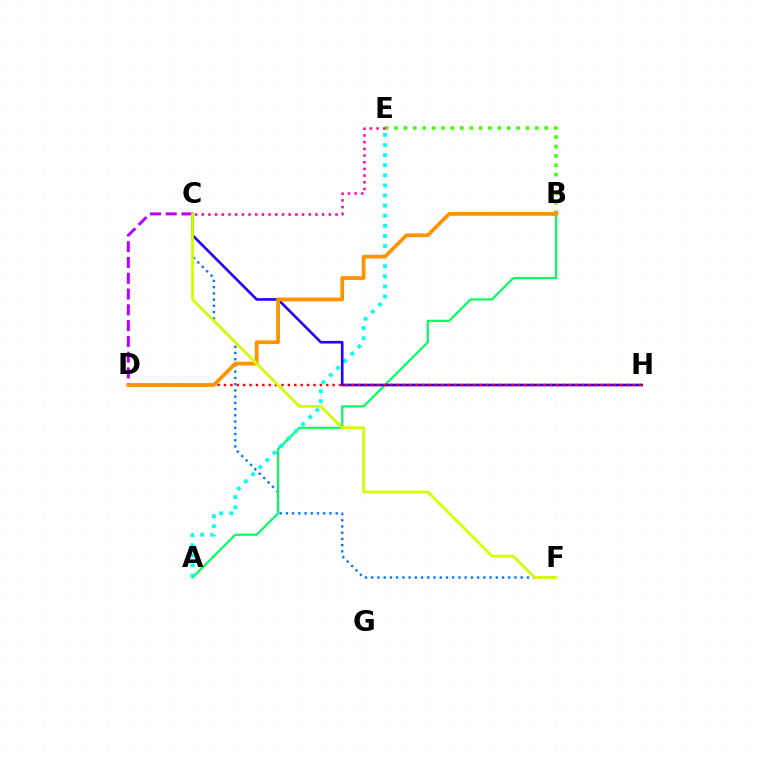{('C', 'F'): [{'color': '#0074ff', 'line_style': 'dotted', 'thickness': 1.69}, {'color': '#d1ff00', 'line_style': 'solid', 'thickness': 1.98}], ('A', 'B'): [{'color': '#00ff5c', 'line_style': 'solid', 'thickness': 1.55}], ('A', 'E'): [{'color': '#00fff6', 'line_style': 'dotted', 'thickness': 2.74}], ('C', 'D'): [{'color': '#b900ff', 'line_style': 'dashed', 'thickness': 2.14}], ('B', 'E'): [{'color': '#3dff00', 'line_style': 'dotted', 'thickness': 2.55}], ('C', 'H'): [{'color': '#2500ff', 'line_style': 'solid', 'thickness': 1.88}], ('D', 'H'): [{'color': '#ff0000', 'line_style': 'dotted', 'thickness': 1.74}], ('B', 'D'): [{'color': '#ff9400', 'line_style': 'solid', 'thickness': 2.73}], ('C', 'E'): [{'color': '#ff00ac', 'line_style': 'dotted', 'thickness': 1.82}]}